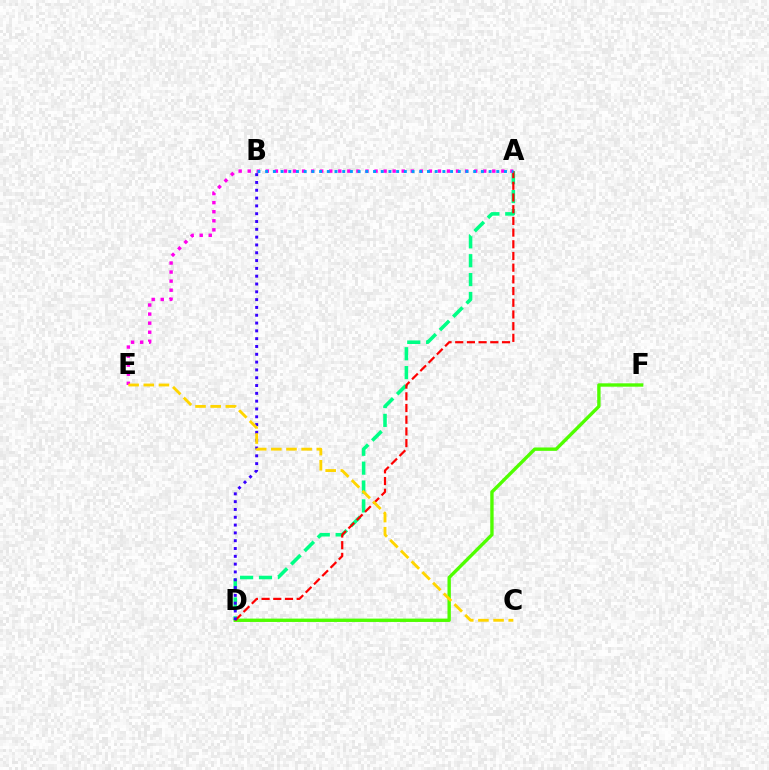{('A', 'D'): [{'color': '#00ff86', 'line_style': 'dashed', 'thickness': 2.56}, {'color': '#ff0000', 'line_style': 'dashed', 'thickness': 1.59}], ('D', 'F'): [{'color': '#4fff00', 'line_style': 'solid', 'thickness': 2.43}], ('A', 'E'): [{'color': '#ff00ed', 'line_style': 'dotted', 'thickness': 2.46}], ('B', 'D'): [{'color': '#3700ff', 'line_style': 'dotted', 'thickness': 2.12}], ('C', 'E'): [{'color': '#ffd500', 'line_style': 'dashed', 'thickness': 2.06}], ('A', 'B'): [{'color': '#009eff', 'line_style': 'dotted', 'thickness': 2.09}]}